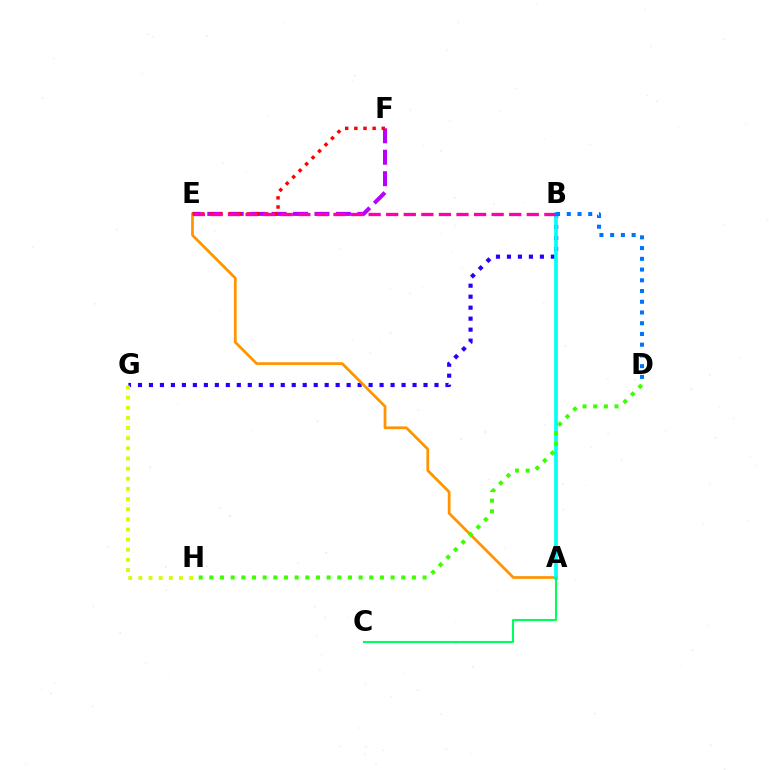{('E', 'F'): [{'color': '#b900ff', 'line_style': 'dashed', 'thickness': 2.91}, {'color': '#ff0000', 'line_style': 'dotted', 'thickness': 2.48}], ('B', 'G'): [{'color': '#2500ff', 'line_style': 'dotted', 'thickness': 2.98}], ('A', 'E'): [{'color': '#ff9400', 'line_style': 'solid', 'thickness': 1.97}], ('A', 'B'): [{'color': '#00fff6', 'line_style': 'solid', 'thickness': 2.65}], ('A', 'C'): [{'color': '#00ff5c', 'line_style': 'solid', 'thickness': 1.51}], ('D', 'H'): [{'color': '#3dff00', 'line_style': 'dotted', 'thickness': 2.9}], ('G', 'H'): [{'color': '#d1ff00', 'line_style': 'dotted', 'thickness': 2.76}], ('B', 'E'): [{'color': '#ff00ac', 'line_style': 'dashed', 'thickness': 2.39}], ('B', 'D'): [{'color': '#0074ff', 'line_style': 'dotted', 'thickness': 2.92}]}